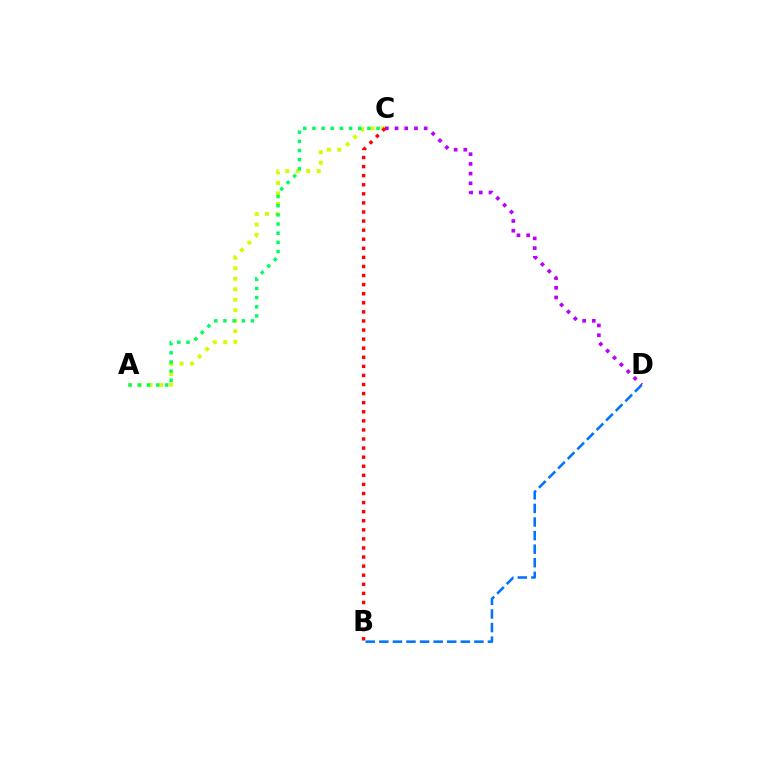{('A', 'C'): [{'color': '#d1ff00', 'line_style': 'dotted', 'thickness': 2.85}, {'color': '#00ff5c', 'line_style': 'dotted', 'thickness': 2.49}], ('C', 'D'): [{'color': '#b900ff', 'line_style': 'dotted', 'thickness': 2.64}], ('B', 'D'): [{'color': '#0074ff', 'line_style': 'dashed', 'thickness': 1.84}], ('B', 'C'): [{'color': '#ff0000', 'line_style': 'dotted', 'thickness': 2.47}]}